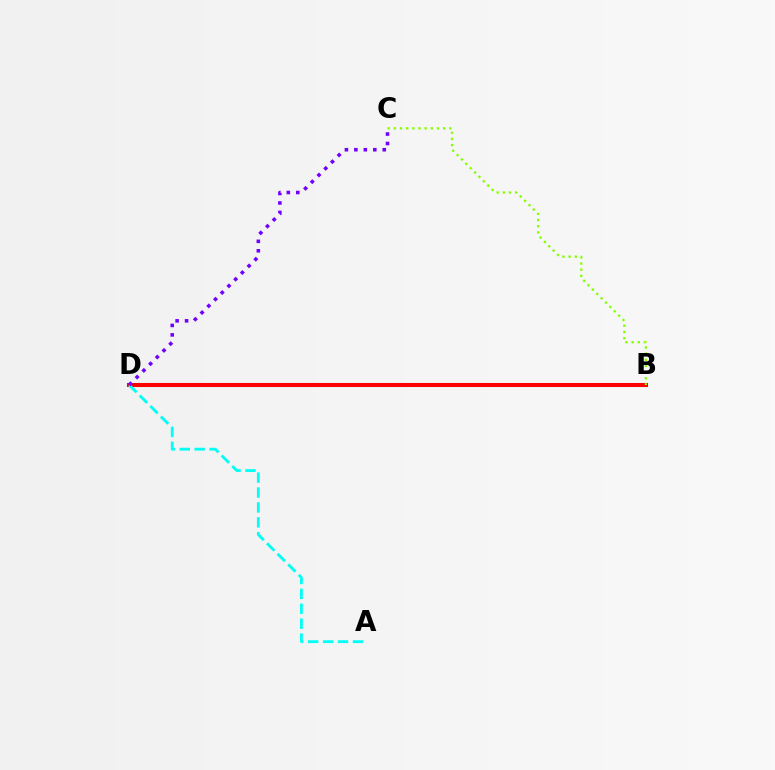{('B', 'D'): [{'color': '#ff0000', 'line_style': 'solid', 'thickness': 2.92}], ('B', 'C'): [{'color': '#84ff00', 'line_style': 'dotted', 'thickness': 1.68}], ('A', 'D'): [{'color': '#00fff6', 'line_style': 'dashed', 'thickness': 2.03}], ('C', 'D'): [{'color': '#7200ff', 'line_style': 'dotted', 'thickness': 2.57}]}